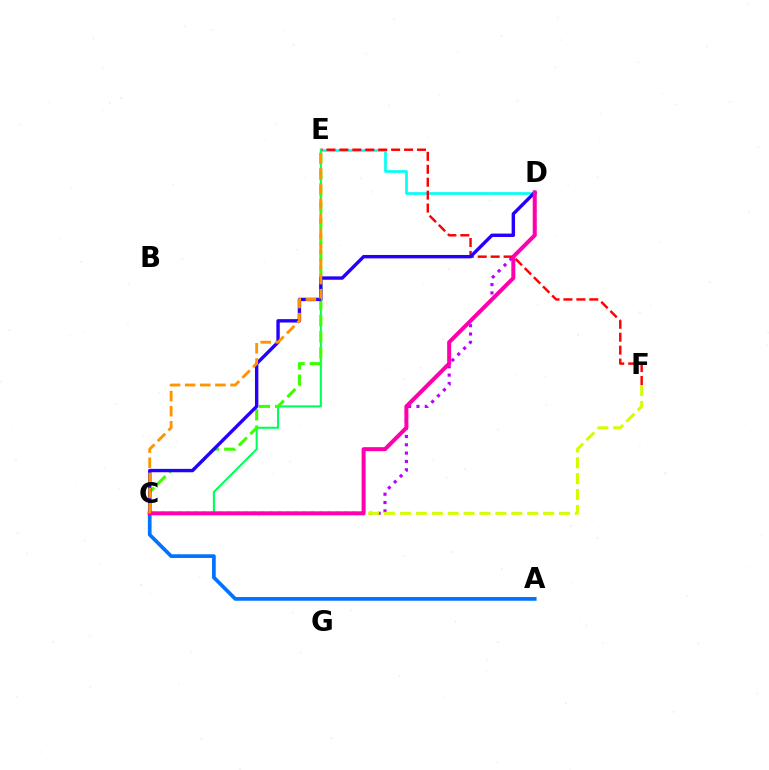{('C', 'D'): [{'color': '#b900ff', 'line_style': 'dotted', 'thickness': 2.26}, {'color': '#2500ff', 'line_style': 'solid', 'thickness': 2.44}, {'color': '#ff00ac', 'line_style': 'solid', 'thickness': 2.88}], ('D', 'E'): [{'color': '#00fff6', 'line_style': 'solid', 'thickness': 1.92}], ('E', 'F'): [{'color': '#ff0000', 'line_style': 'dashed', 'thickness': 1.76}], ('C', 'E'): [{'color': '#00ff5c', 'line_style': 'solid', 'thickness': 1.51}, {'color': '#3dff00', 'line_style': 'dashed', 'thickness': 2.2}, {'color': '#ff9400', 'line_style': 'dashed', 'thickness': 2.05}], ('C', 'F'): [{'color': '#d1ff00', 'line_style': 'dashed', 'thickness': 2.16}], ('A', 'C'): [{'color': '#0074ff', 'line_style': 'solid', 'thickness': 2.67}]}